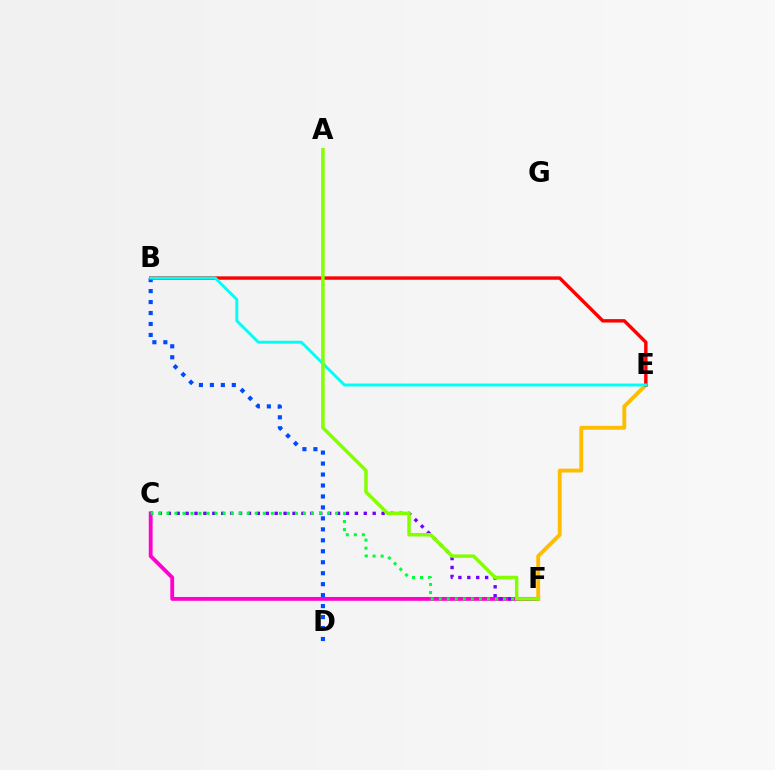{('B', 'D'): [{'color': '#004bff', 'line_style': 'dotted', 'thickness': 2.98}], ('C', 'F'): [{'color': '#ff00cf', 'line_style': 'solid', 'thickness': 2.76}, {'color': '#7200ff', 'line_style': 'dotted', 'thickness': 2.42}, {'color': '#00ff39', 'line_style': 'dotted', 'thickness': 2.18}], ('E', 'F'): [{'color': '#ffbd00', 'line_style': 'solid', 'thickness': 2.79}], ('B', 'E'): [{'color': '#ff0000', 'line_style': 'solid', 'thickness': 2.45}, {'color': '#00fff6', 'line_style': 'solid', 'thickness': 2.11}], ('A', 'F'): [{'color': '#84ff00', 'line_style': 'solid', 'thickness': 2.51}]}